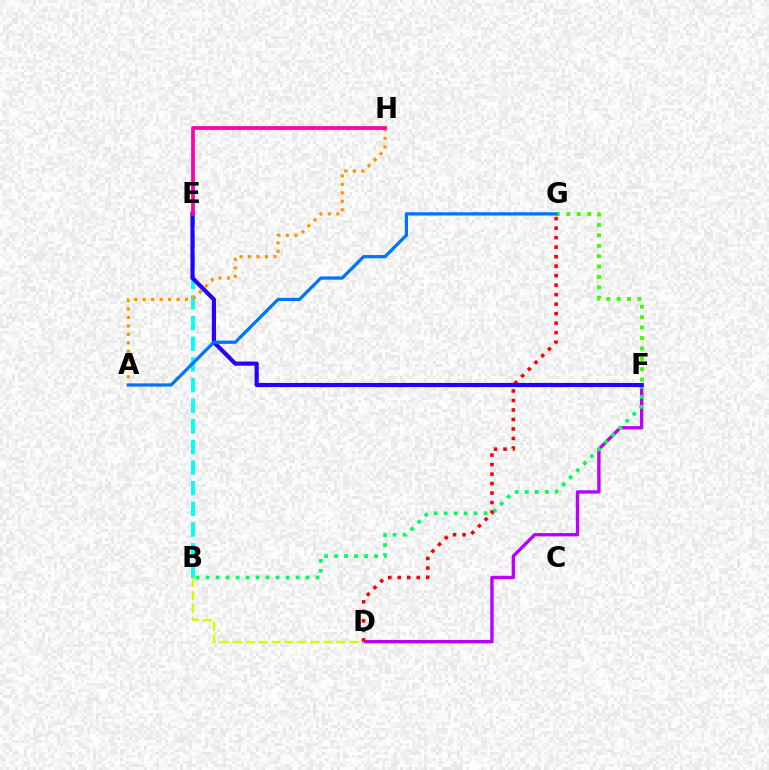{('D', 'F'): [{'color': '#b900ff', 'line_style': 'solid', 'thickness': 2.41}], ('B', 'F'): [{'color': '#00ff5c', 'line_style': 'dotted', 'thickness': 2.71}], ('B', 'D'): [{'color': '#d1ff00', 'line_style': 'dashed', 'thickness': 1.76}], ('B', 'E'): [{'color': '#00fff6', 'line_style': 'dashed', 'thickness': 2.8}], ('D', 'G'): [{'color': '#ff0000', 'line_style': 'dotted', 'thickness': 2.58}], ('E', 'F'): [{'color': '#2500ff', 'line_style': 'solid', 'thickness': 2.99}], ('A', 'H'): [{'color': '#ff9400', 'line_style': 'dotted', 'thickness': 2.3}], ('E', 'H'): [{'color': '#ff00ac', 'line_style': 'solid', 'thickness': 2.69}], ('F', 'G'): [{'color': '#3dff00', 'line_style': 'dotted', 'thickness': 2.83}], ('A', 'G'): [{'color': '#0074ff', 'line_style': 'solid', 'thickness': 2.34}]}